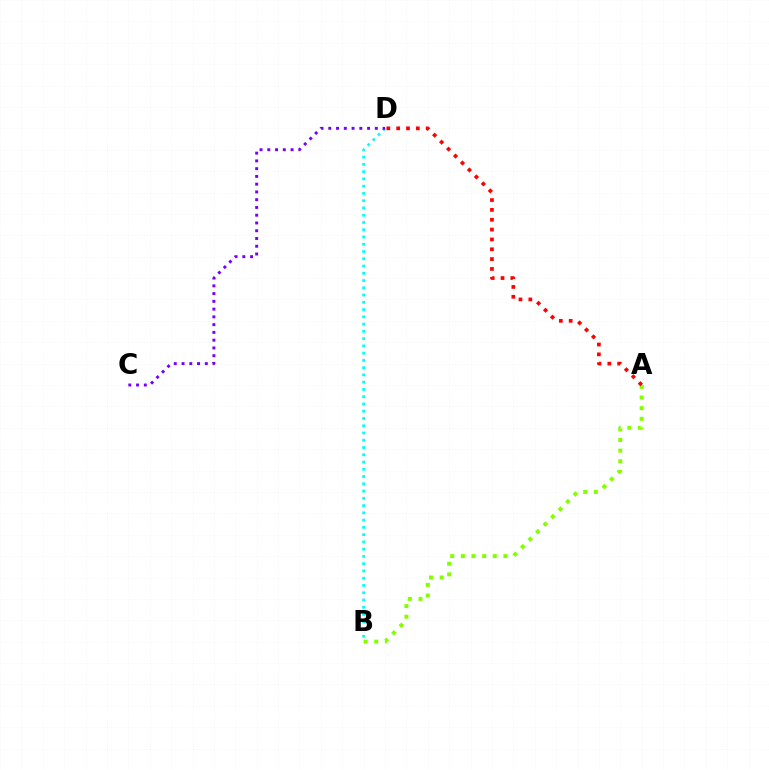{('B', 'D'): [{'color': '#00fff6', 'line_style': 'dotted', 'thickness': 1.97}], ('C', 'D'): [{'color': '#7200ff', 'line_style': 'dotted', 'thickness': 2.11}], ('A', 'B'): [{'color': '#84ff00', 'line_style': 'dotted', 'thickness': 2.89}], ('A', 'D'): [{'color': '#ff0000', 'line_style': 'dotted', 'thickness': 2.67}]}